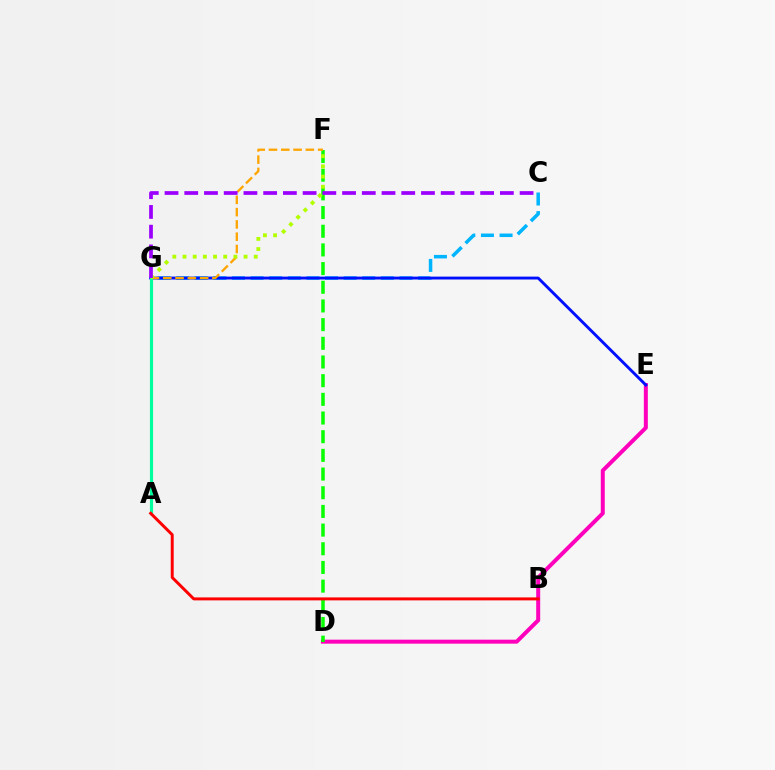{('D', 'E'): [{'color': '#ff00bd', 'line_style': 'solid', 'thickness': 2.87}], ('C', 'G'): [{'color': '#00b5ff', 'line_style': 'dashed', 'thickness': 2.53}, {'color': '#9b00ff', 'line_style': 'dashed', 'thickness': 2.68}], ('D', 'F'): [{'color': '#08ff00', 'line_style': 'dashed', 'thickness': 2.54}], ('E', 'G'): [{'color': '#0010ff', 'line_style': 'solid', 'thickness': 2.08}], ('F', 'G'): [{'color': '#ffa500', 'line_style': 'dashed', 'thickness': 1.67}, {'color': '#b3ff00', 'line_style': 'dotted', 'thickness': 2.77}], ('A', 'G'): [{'color': '#00ff9d', 'line_style': 'solid', 'thickness': 2.26}], ('A', 'B'): [{'color': '#ff0000', 'line_style': 'solid', 'thickness': 2.13}]}